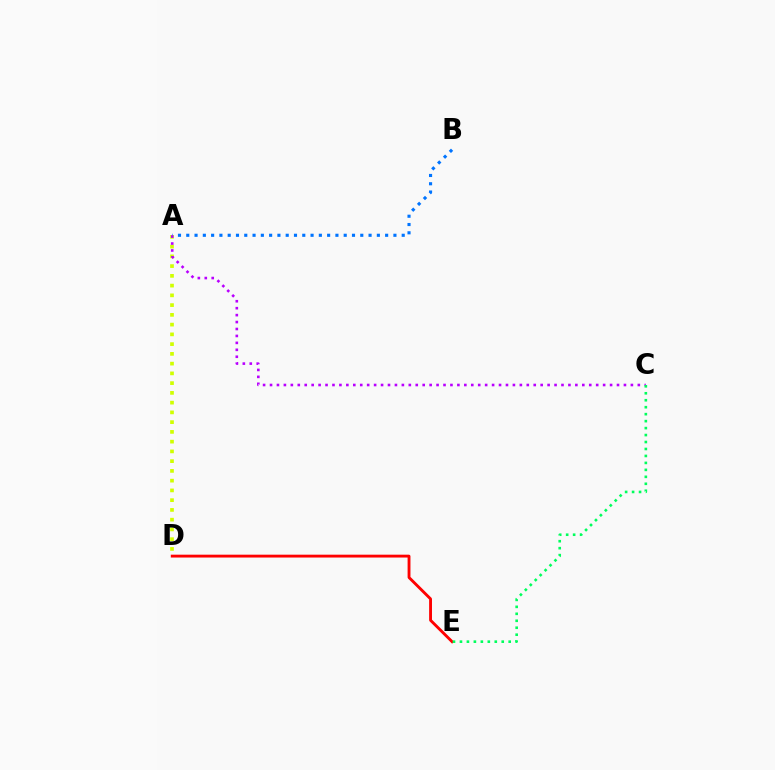{('A', 'D'): [{'color': '#d1ff00', 'line_style': 'dotted', 'thickness': 2.65}], ('A', 'B'): [{'color': '#0074ff', 'line_style': 'dotted', 'thickness': 2.25}], ('D', 'E'): [{'color': '#ff0000', 'line_style': 'solid', 'thickness': 2.06}], ('A', 'C'): [{'color': '#b900ff', 'line_style': 'dotted', 'thickness': 1.89}], ('C', 'E'): [{'color': '#00ff5c', 'line_style': 'dotted', 'thickness': 1.89}]}